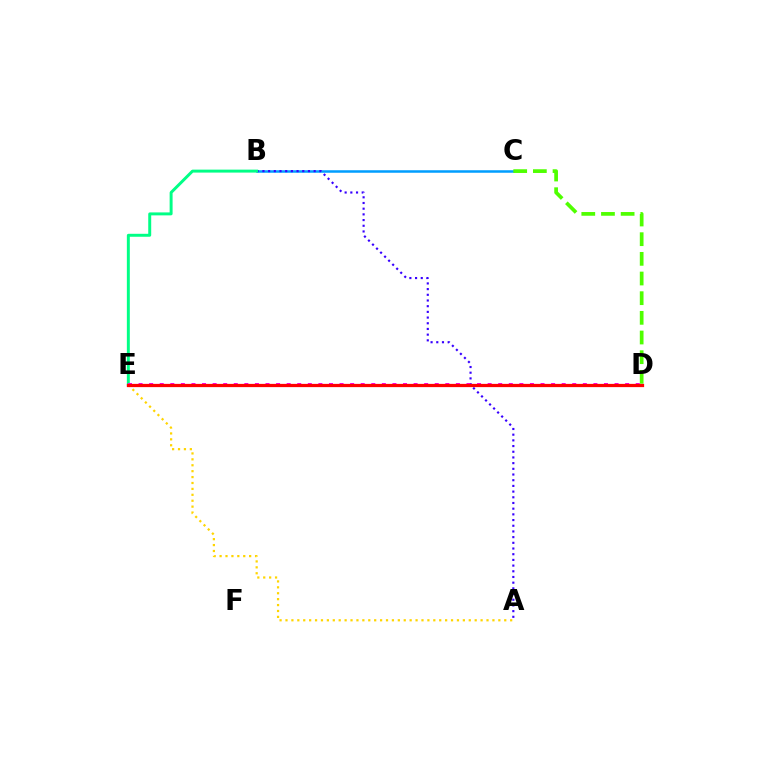{('B', 'C'): [{'color': '#009eff', 'line_style': 'solid', 'thickness': 1.81}], ('A', 'B'): [{'color': '#3700ff', 'line_style': 'dotted', 'thickness': 1.55}], ('B', 'E'): [{'color': '#00ff86', 'line_style': 'solid', 'thickness': 2.13}], ('D', 'E'): [{'color': '#ff00ed', 'line_style': 'dotted', 'thickness': 2.87}, {'color': '#ff0000', 'line_style': 'solid', 'thickness': 2.33}], ('C', 'D'): [{'color': '#4fff00', 'line_style': 'dashed', 'thickness': 2.67}], ('A', 'E'): [{'color': '#ffd500', 'line_style': 'dotted', 'thickness': 1.61}]}